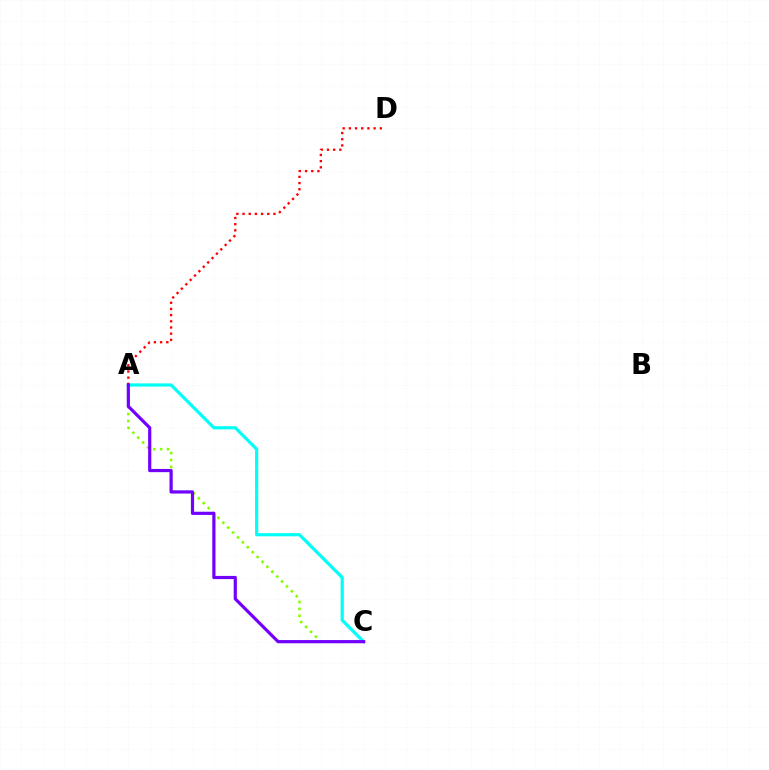{('A', 'C'): [{'color': '#84ff00', 'line_style': 'dotted', 'thickness': 1.88}, {'color': '#00fff6', 'line_style': 'solid', 'thickness': 2.29}, {'color': '#7200ff', 'line_style': 'solid', 'thickness': 2.3}], ('A', 'D'): [{'color': '#ff0000', 'line_style': 'dotted', 'thickness': 1.68}]}